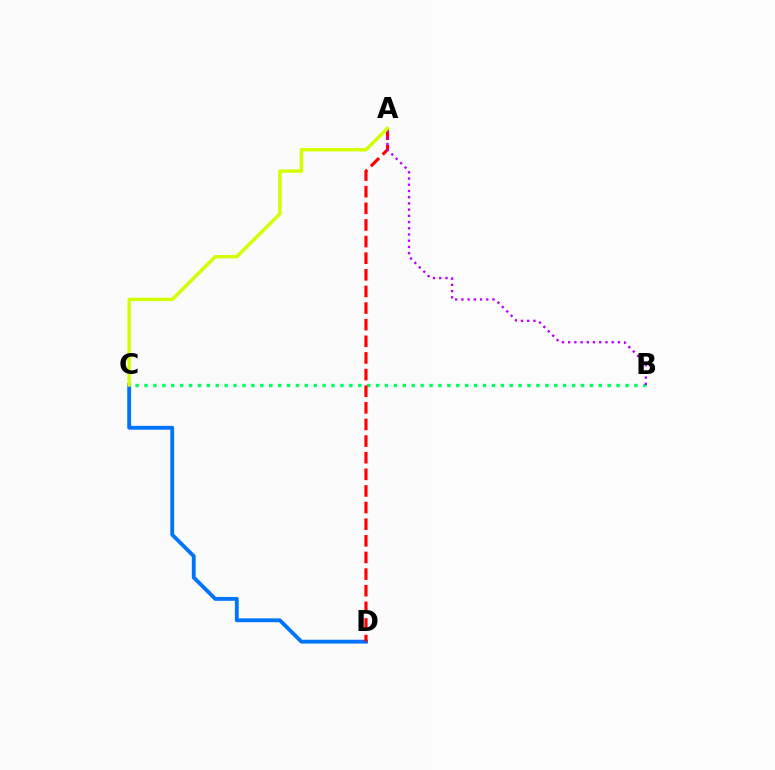{('B', 'C'): [{'color': '#00ff5c', 'line_style': 'dotted', 'thickness': 2.42}], ('C', 'D'): [{'color': '#0074ff', 'line_style': 'solid', 'thickness': 2.77}], ('A', 'D'): [{'color': '#ff0000', 'line_style': 'dashed', 'thickness': 2.26}], ('A', 'B'): [{'color': '#b900ff', 'line_style': 'dotted', 'thickness': 1.69}], ('A', 'C'): [{'color': '#d1ff00', 'line_style': 'solid', 'thickness': 2.47}]}